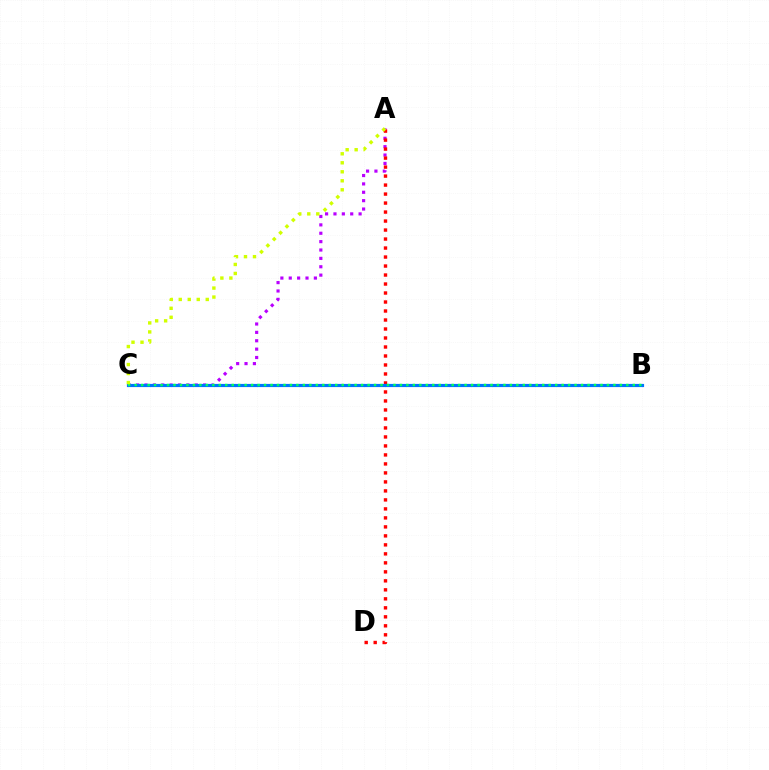{('A', 'C'): [{'color': '#b900ff', 'line_style': 'dotted', 'thickness': 2.28}, {'color': '#d1ff00', 'line_style': 'dotted', 'thickness': 2.45}], ('A', 'D'): [{'color': '#ff0000', 'line_style': 'dotted', 'thickness': 2.44}], ('B', 'C'): [{'color': '#0074ff', 'line_style': 'solid', 'thickness': 2.28}, {'color': '#00ff5c', 'line_style': 'dotted', 'thickness': 1.76}]}